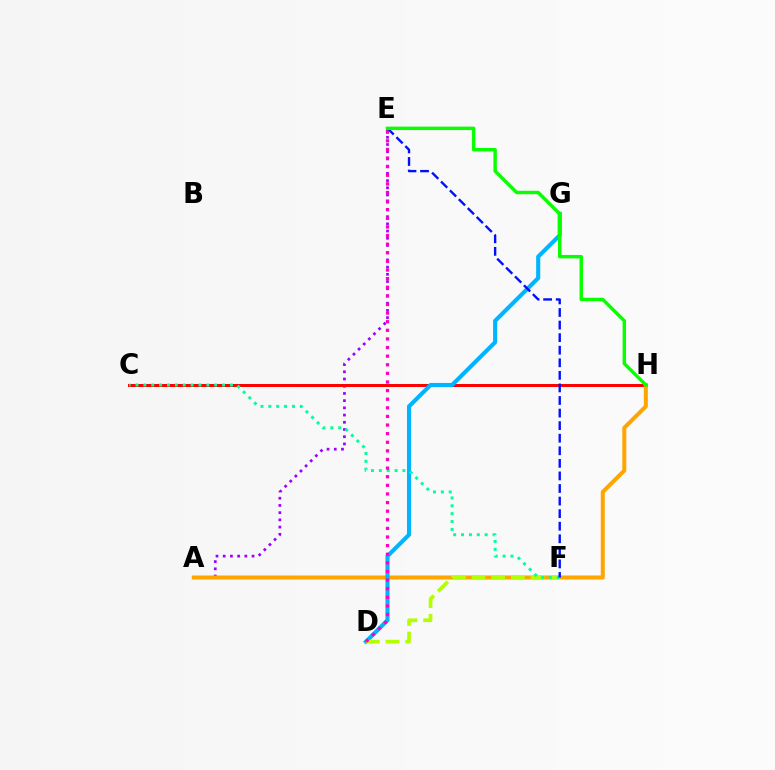{('A', 'E'): [{'color': '#9b00ff', 'line_style': 'dotted', 'thickness': 1.96}], ('C', 'H'): [{'color': '#ff0000', 'line_style': 'solid', 'thickness': 2.15}], ('A', 'H'): [{'color': '#ffa500', 'line_style': 'solid', 'thickness': 2.88}], ('D', 'G'): [{'color': '#00b5ff', 'line_style': 'solid', 'thickness': 2.96}], ('D', 'F'): [{'color': '#b3ff00', 'line_style': 'dashed', 'thickness': 2.67}], ('C', 'F'): [{'color': '#00ff9d', 'line_style': 'dotted', 'thickness': 2.14}], ('E', 'F'): [{'color': '#0010ff', 'line_style': 'dashed', 'thickness': 1.71}], ('E', 'H'): [{'color': '#08ff00', 'line_style': 'solid', 'thickness': 2.47}], ('D', 'E'): [{'color': '#ff00bd', 'line_style': 'dotted', 'thickness': 2.34}]}